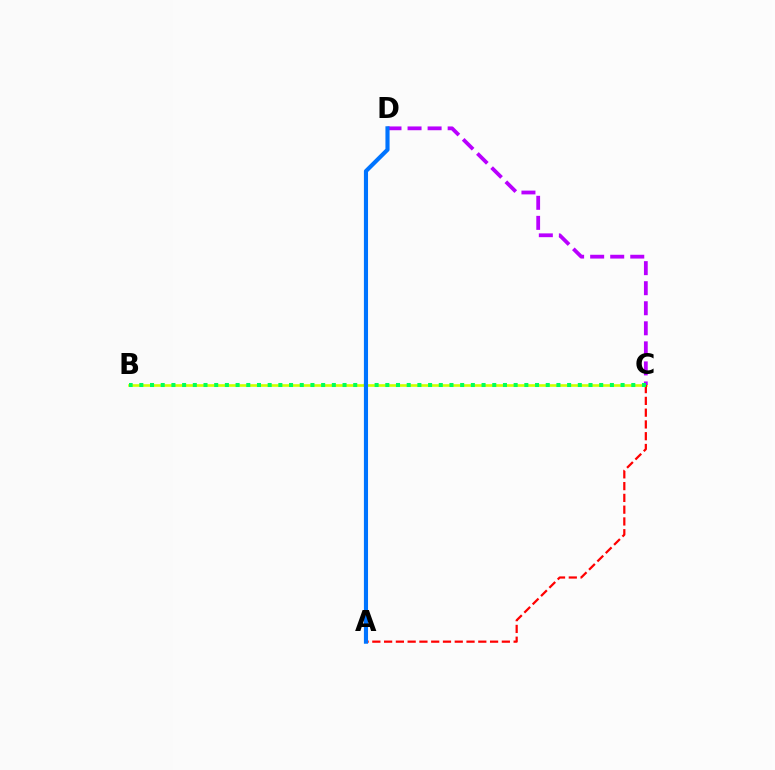{('B', 'C'): [{'color': '#d1ff00', 'line_style': 'solid', 'thickness': 1.9}, {'color': '#00ff5c', 'line_style': 'dotted', 'thickness': 2.91}], ('C', 'D'): [{'color': '#b900ff', 'line_style': 'dashed', 'thickness': 2.72}], ('A', 'C'): [{'color': '#ff0000', 'line_style': 'dashed', 'thickness': 1.6}], ('A', 'D'): [{'color': '#0074ff', 'line_style': 'solid', 'thickness': 2.97}]}